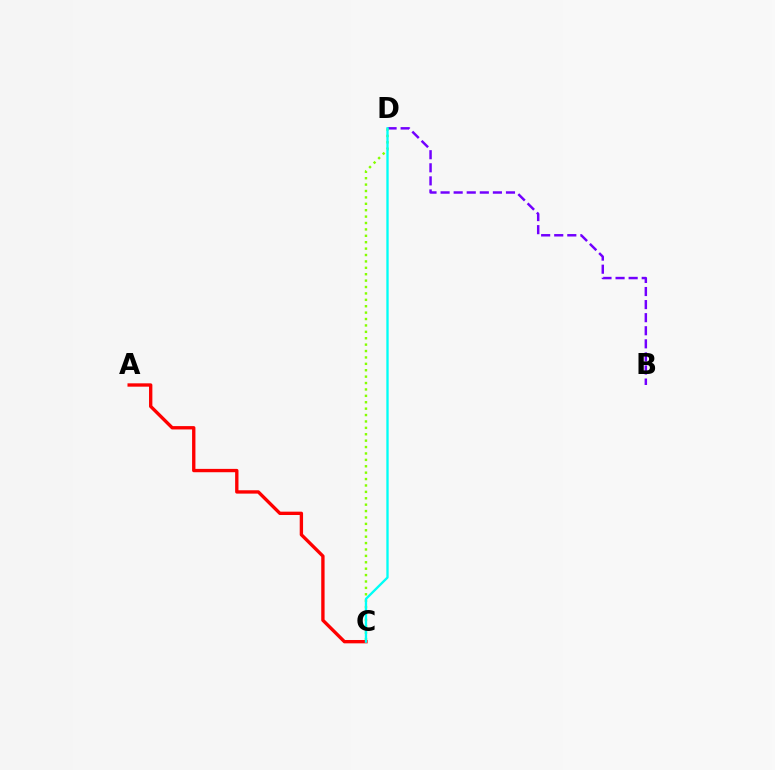{('B', 'D'): [{'color': '#7200ff', 'line_style': 'dashed', 'thickness': 1.78}], ('C', 'D'): [{'color': '#84ff00', 'line_style': 'dotted', 'thickness': 1.74}, {'color': '#00fff6', 'line_style': 'solid', 'thickness': 1.68}], ('A', 'C'): [{'color': '#ff0000', 'line_style': 'solid', 'thickness': 2.41}]}